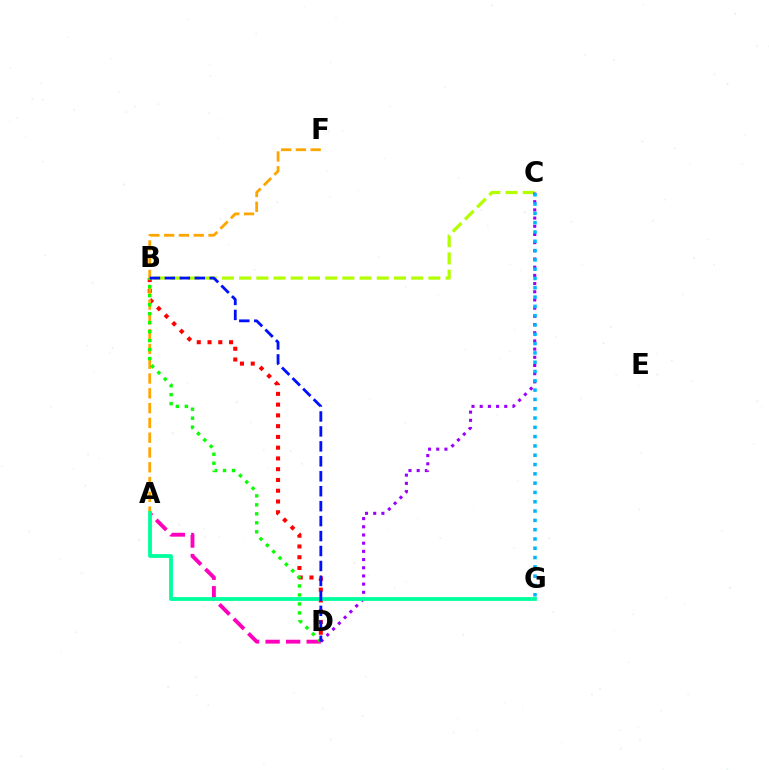{('A', 'D'): [{'color': '#ff00bd', 'line_style': 'dashed', 'thickness': 2.79}], ('B', 'C'): [{'color': '#b3ff00', 'line_style': 'dashed', 'thickness': 2.34}], ('B', 'D'): [{'color': '#ff0000', 'line_style': 'dotted', 'thickness': 2.92}, {'color': '#08ff00', 'line_style': 'dotted', 'thickness': 2.44}, {'color': '#0010ff', 'line_style': 'dashed', 'thickness': 2.03}], ('C', 'D'): [{'color': '#9b00ff', 'line_style': 'dotted', 'thickness': 2.23}], ('C', 'G'): [{'color': '#00b5ff', 'line_style': 'dotted', 'thickness': 2.53}], ('A', 'F'): [{'color': '#ffa500', 'line_style': 'dashed', 'thickness': 2.01}], ('A', 'G'): [{'color': '#00ff9d', 'line_style': 'solid', 'thickness': 2.74}]}